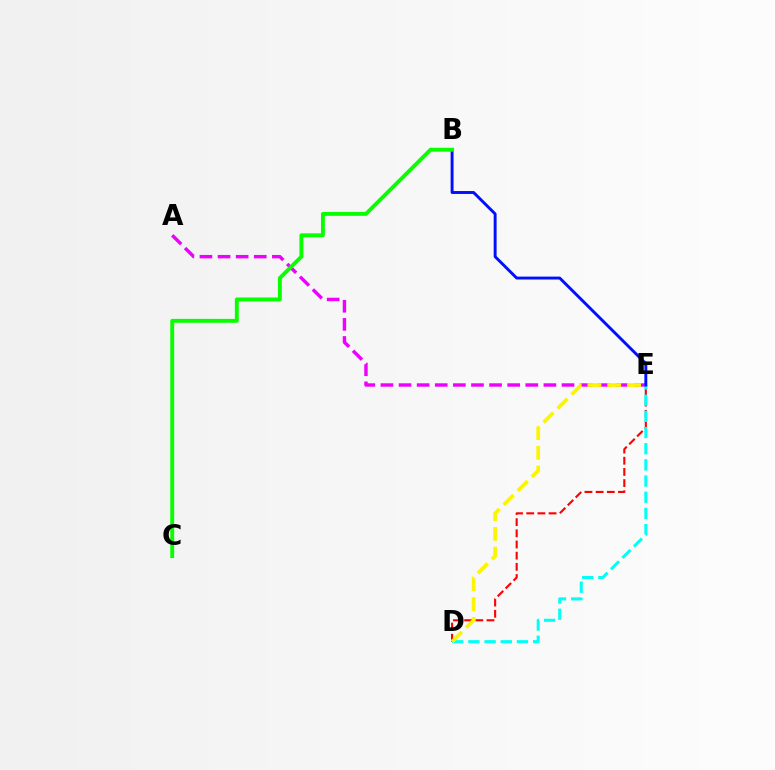{('D', 'E'): [{'color': '#ff0000', 'line_style': 'dashed', 'thickness': 1.52}, {'color': '#00fff6', 'line_style': 'dashed', 'thickness': 2.2}, {'color': '#fcf500', 'line_style': 'dashed', 'thickness': 2.69}], ('A', 'E'): [{'color': '#ee00ff', 'line_style': 'dashed', 'thickness': 2.46}], ('B', 'E'): [{'color': '#0010ff', 'line_style': 'solid', 'thickness': 2.1}], ('B', 'C'): [{'color': '#08ff00', 'line_style': 'solid', 'thickness': 2.8}]}